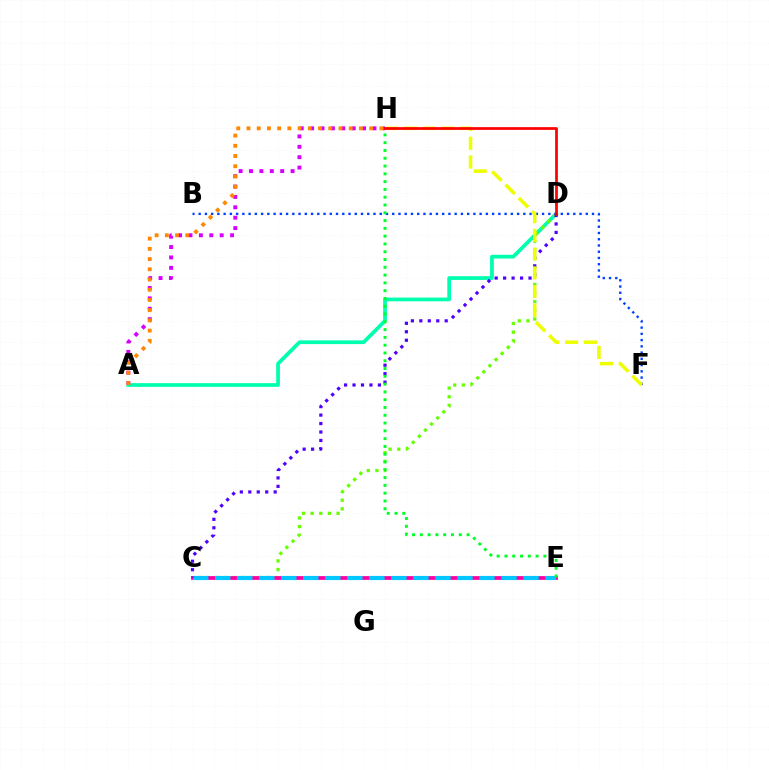{('A', 'D'): [{'color': '#00ffaf', 'line_style': 'solid', 'thickness': 2.69}], ('C', 'D'): [{'color': '#66ff00', 'line_style': 'dotted', 'thickness': 2.35}, {'color': '#4f00ff', 'line_style': 'dotted', 'thickness': 2.3}], ('C', 'E'): [{'color': '#ff00a0', 'line_style': 'solid', 'thickness': 2.7}, {'color': '#00c7ff', 'line_style': 'dashed', 'thickness': 2.99}], ('B', 'F'): [{'color': '#003fff', 'line_style': 'dotted', 'thickness': 1.7}], ('A', 'H'): [{'color': '#d600ff', 'line_style': 'dotted', 'thickness': 2.82}, {'color': '#ff8800', 'line_style': 'dotted', 'thickness': 2.78}], ('E', 'H'): [{'color': '#00ff27', 'line_style': 'dotted', 'thickness': 2.12}], ('F', 'H'): [{'color': '#eeff00', 'line_style': 'dashed', 'thickness': 2.55}], ('D', 'H'): [{'color': '#ff0000', 'line_style': 'solid', 'thickness': 1.96}]}